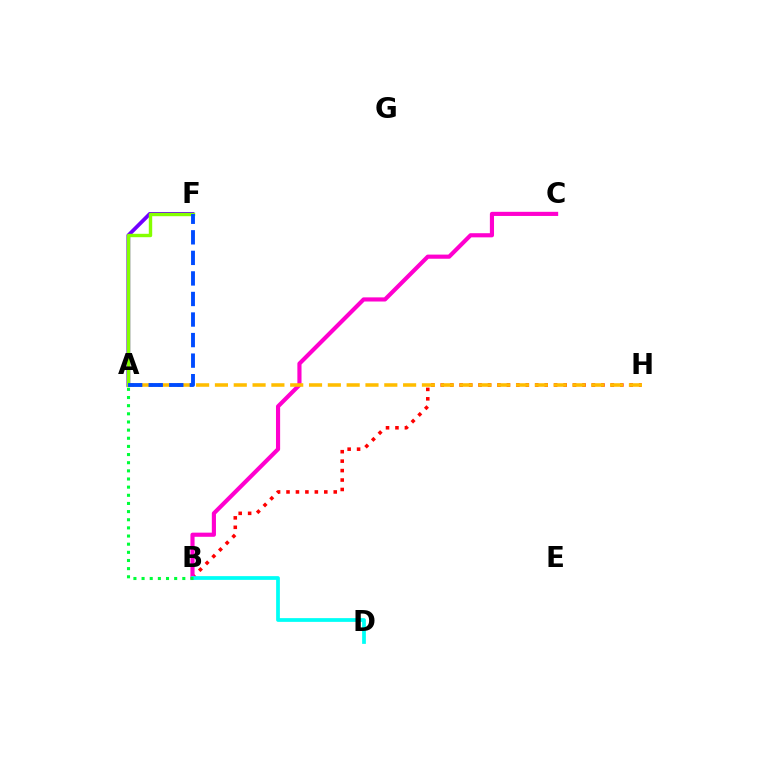{('B', 'H'): [{'color': '#ff0000', 'line_style': 'dotted', 'thickness': 2.57}], ('A', 'F'): [{'color': '#7200ff', 'line_style': 'solid', 'thickness': 2.71}, {'color': '#84ff00', 'line_style': 'solid', 'thickness': 2.45}, {'color': '#004bff', 'line_style': 'dashed', 'thickness': 2.79}], ('B', 'C'): [{'color': '#ff00cf', 'line_style': 'solid', 'thickness': 2.98}], ('B', 'D'): [{'color': '#00fff6', 'line_style': 'solid', 'thickness': 2.69}], ('A', 'H'): [{'color': '#ffbd00', 'line_style': 'dashed', 'thickness': 2.56}], ('A', 'B'): [{'color': '#00ff39', 'line_style': 'dotted', 'thickness': 2.21}]}